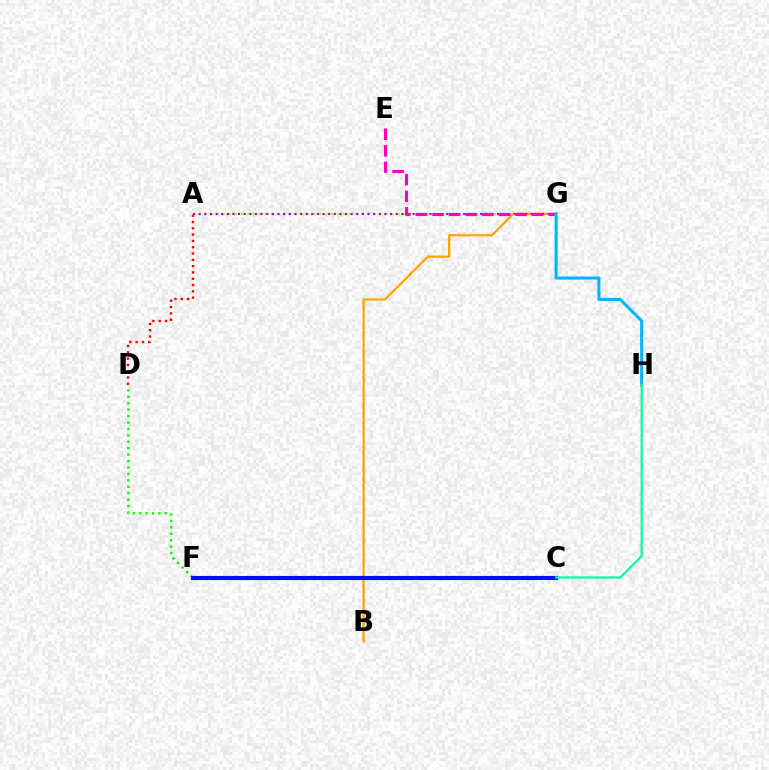{('A', 'D'): [{'color': '#ff0000', 'line_style': 'dotted', 'thickness': 1.71}], ('A', 'G'): [{'color': '#b3ff00', 'line_style': 'dotted', 'thickness': 1.64}, {'color': '#9b00ff', 'line_style': 'dotted', 'thickness': 1.53}], ('B', 'G'): [{'color': '#ffa500', 'line_style': 'solid', 'thickness': 1.65}], ('E', 'G'): [{'color': '#ff00bd', 'line_style': 'dashed', 'thickness': 2.25}], ('D', 'F'): [{'color': '#08ff00', 'line_style': 'dotted', 'thickness': 1.74}], ('C', 'F'): [{'color': '#0010ff', 'line_style': 'solid', 'thickness': 2.97}], ('G', 'H'): [{'color': '#00b5ff', 'line_style': 'solid', 'thickness': 2.2}], ('C', 'H'): [{'color': '#00ff9d', 'line_style': 'solid', 'thickness': 1.58}]}